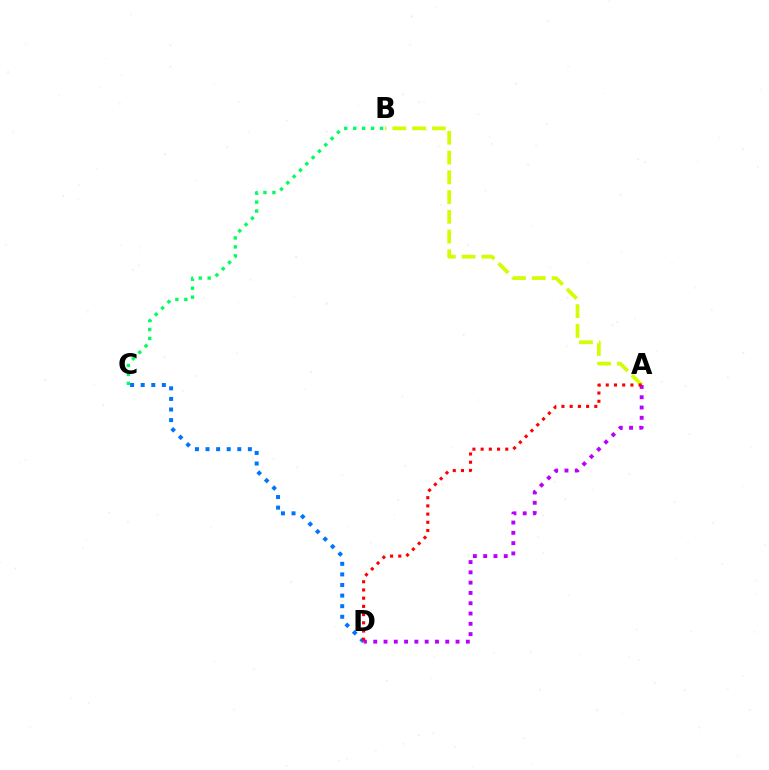{('A', 'B'): [{'color': '#d1ff00', 'line_style': 'dashed', 'thickness': 2.68}], ('B', 'C'): [{'color': '#00ff5c', 'line_style': 'dotted', 'thickness': 2.43}], ('C', 'D'): [{'color': '#0074ff', 'line_style': 'dotted', 'thickness': 2.88}], ('A', 'D'): [{'color': '#b900ff', 'line_style': 'dotted', 'thickness': 2.8}, {'color': '#ff0000', 'line_style': 'dotted', 'thickness': 2.23}]}